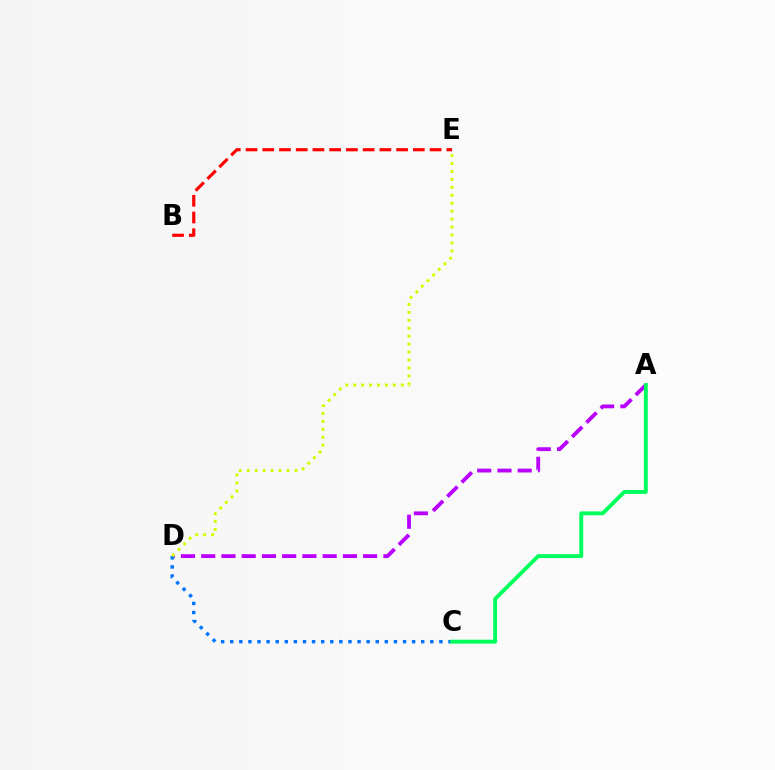{('A', 'D'): [{'color': '#b900ff', 'line_style': 'dashed', 'thickness': 2.75}], ('B', 'E'): [{'color': '#ff0000', 'line_style': 'dashed', 'thickness': 2.27}], ('C', 'D'): [{'color': '#0074ff', 'line_style': 'dotted', 'thickness': 2.47}], ('A', 'C'): [{'color': '#00ff5c', 'line_style': 'solid', 'thickness': 2.81}], ('D', 'E'): [{'color': '#d1ff00', 'line_style': 'dotted', 'thickness': 2.16}]}